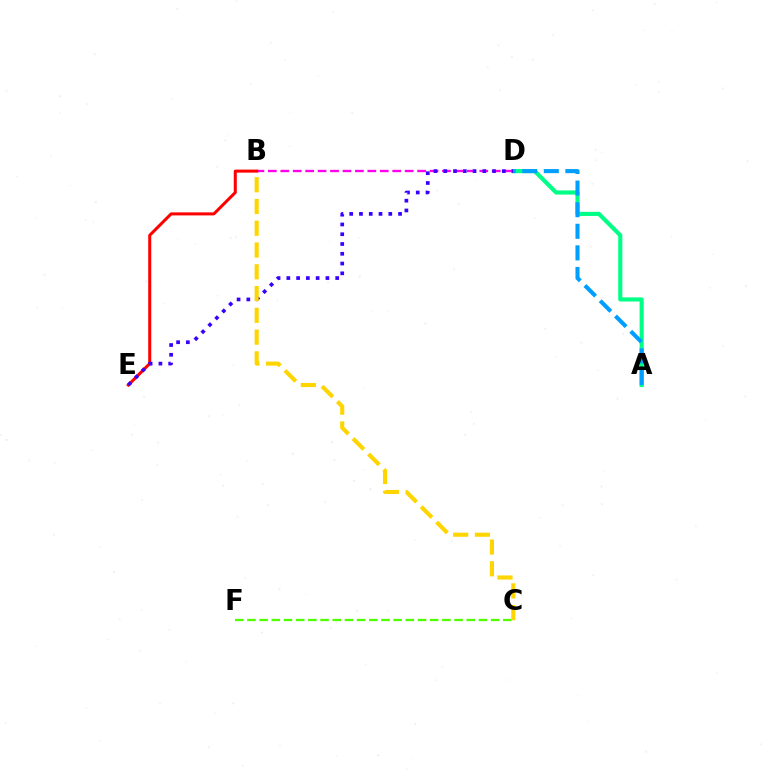{('A', 'D'): [{'color': '#00ff86', 'line_style': 'solid', 'thickness': 2.98}, {'color': '#009eff', 'line_style': 'dashed', 'thickness': 2.93}], ('B', 'D'): [{'color': '#ff00ed', 'line_style': 'dashed', 'thickness': 1.69}], ('B', 'E'): [{'color': '#ff0000', 'line_style': 'solid', 'thickness': 2.18}], ('D', 'E'): [{'color': '#3700ff', 'line_style': 'dotted', 'thickness': 2.65}], ('C', 'F'): [{'color': '#4fff00', 'line_style': 'dashed', 'thickness': 1.66}], ('B', 'C'): [{'color': '#ffd500', 'line_style': 'dashed', 'thickness': 2.96}]}